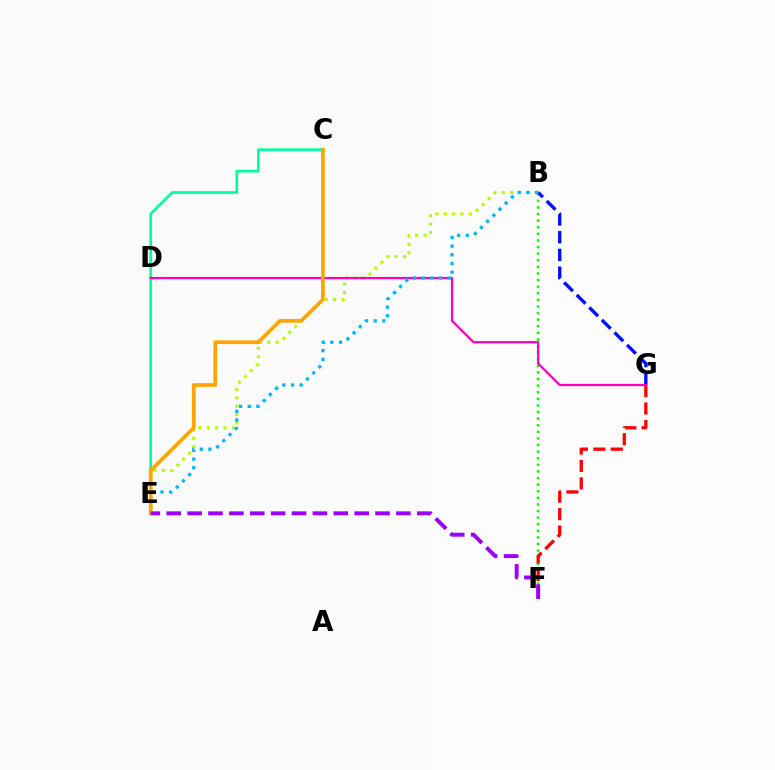{('B', 'F'): [{'color': '#08ff00', 'line_style': 'dotted', 'thickness': 1.79}], ('C', 'E'): [{'color': '#00ff9d', 'line_style': 'solid', 'thickness': 1.95}, {'color': '#ffa500', 'line_style': 'solid', 'thickness': 2.67}], ('B', 'E'): [{'color': '#b3ff00', 'line_style': 'dotted', 'thickness': 2.27}, {'color': '#00b5ff', 'line_style': 'dotted', 'thickness': 2.36}], ('B', 'G'): [{'color': '#0010ff', 'line_style': 'dashed', 'thickness': 2.41}], ('D', 'G'): [{'color': '#ff00bd', 'line_style': 'solid', 'thickness': 1.64}], ('F', 'G'): [{'color': '#ff0000', 'line_style': 'dashed', 'thickness': 2.37}], ('E', 'F'): [{'color': '#9b00ff', 'line_style': 'dashed', 'thickness': 2.84}]}